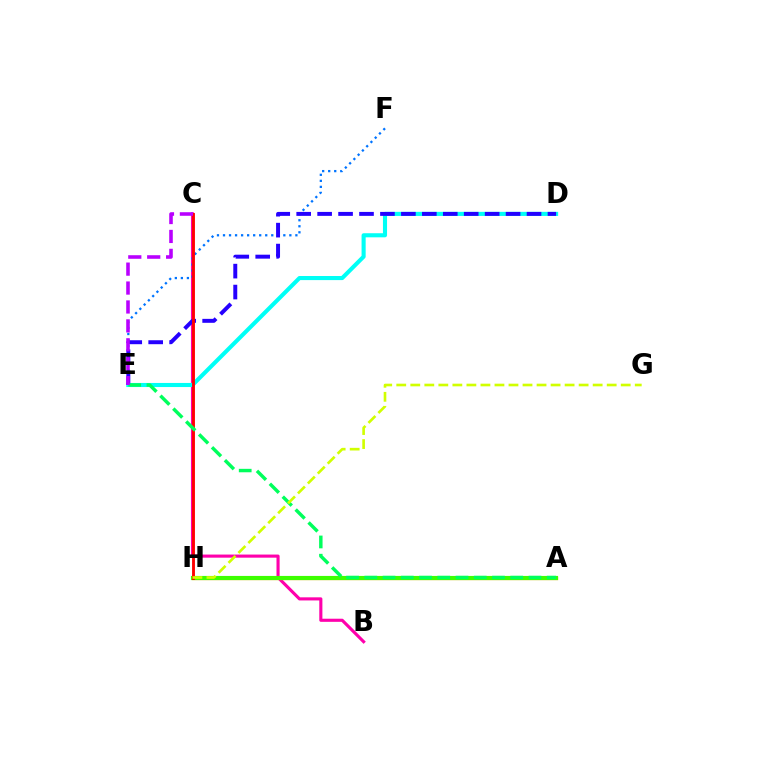{('B', 'C'): [{'color': '#ff00ac', 'line_style': 'solid', 'thickness': 2.24}], ('E', 'F'): [{'color': '#0074ff', 'line_style': 'dotted', 'thickness': 1.64}], ('A', 'H'): [{'color': '#ff9400', 'line_style': 'solid', 'thickness': 2.35}, {'color': '#3dff00', 'line_style': 'solid', 'thickness': 2.98}], ('D', 'E'): [{'color': '#00fff6', 'line_style': 'solid', 'thickness': 2.95}, {'color': '#2500ff', 'line_style': 'dashed', 'thickness': 2.84}], ('C', 'H'): [{'color': '#ff0000', 'line_style': 'solid', 'thickness': 2.07}], ('A', 'E'): [{'color': '#00ff5c', 'line_style': 'dashed', 'thickness': 2.48}], ('C', 'E'): [{'color': '#b900ff', 'line_style': 'dashed', 'thickness': 2.57}], ('G', 'H'): [{'color': '#d1ff00', 'line_style': 'dashed', 'thickness': 1.91}]}